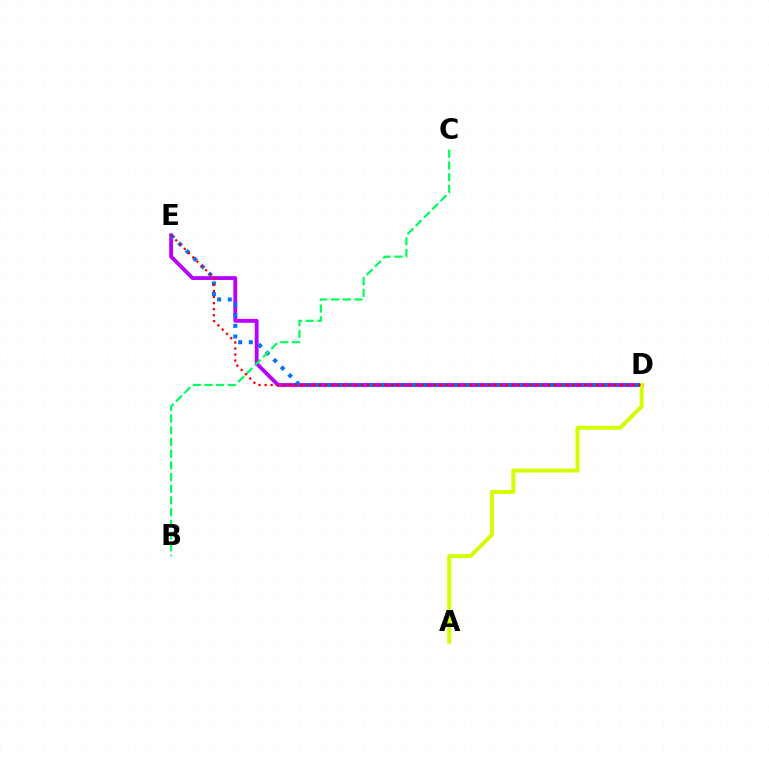{('D', 'E'): [{'color': '#b900ff', 'line_style': 'solid', 'thickness': 2.75}, {'color': '#0074ff', 'line_style': 'dotted', 'thickness': 2.89}, {'color': '#ff0000', 'line_style': 'dotted', 'thickness': 1.64}], ('A', 'D'): [{'color': '#d1ff00', 'line_style': 'solid', 'thickness': 2.85}], ('B', 'C'): [{'color': '#00ff5c', 'line_style': 'dashed', 'thickness': 1.59}]}